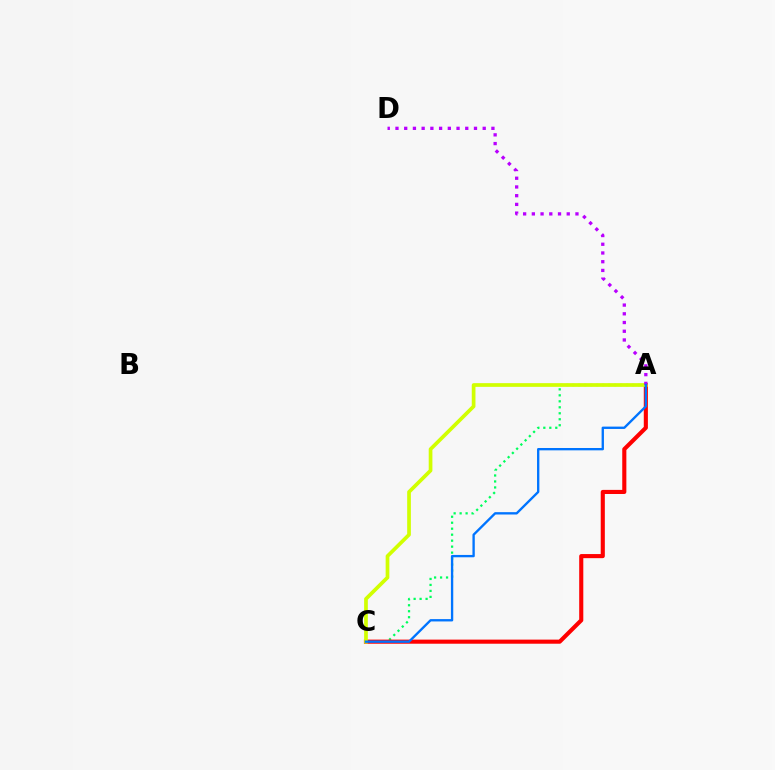{('A', 'C'): [{'color': '#00ff5c', 'line_style': 'dotted', 'thickness': 1.62}, {'color': '#ff0000', 'line_style': 'solid', 'thickness': 2.96}, {'color': '#d1ff00', 'line_style': 'solid', 'thickness': 2.66}, {'color': '#0074ff', 'line_style': 'solid', 'thickness': 1.69}], ('A', 'D'): [{'color': '#b900ff', 'line_style': 'dotted', 'thickness': 2.37}]}